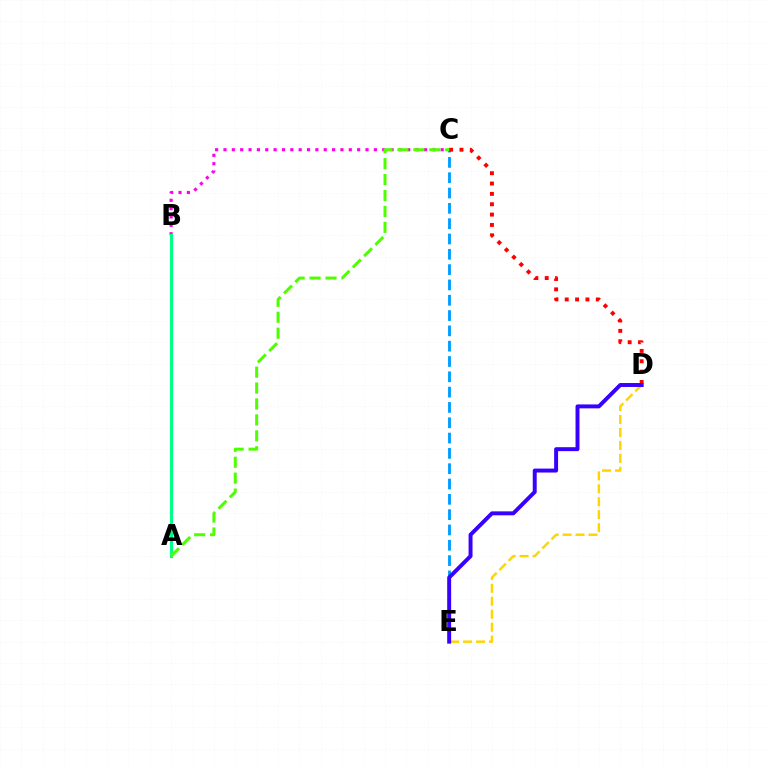{('B', 'C'): [{'color': '#ff00ed', 'line_style': 'dotted', 'thickness': 2.27}], ('C', 'E'): [{'color': '#009eff', 'line_style': 'dashed', 'thickness': 2.08}], ('D', 'E'): [{'color': '#ffd500', 'line_style': 'dashed', 'thickness': 1.76}, {'color': '#3700ff', 'line_style': 'solid', 'thickness': 2.84}], ('A', 'B'): [{'color': '#00ff86', 'line_style': 'solid', 'thickness': 2.24}], ('C', 'D'): [{'color': '#ff0000', 'line_style': 'dotted', 'thickness': 2.81}], ('A', 'C'): [{'color': '#4fff00', 'line_style': 'dashed', 'thickness': 2.16}]}